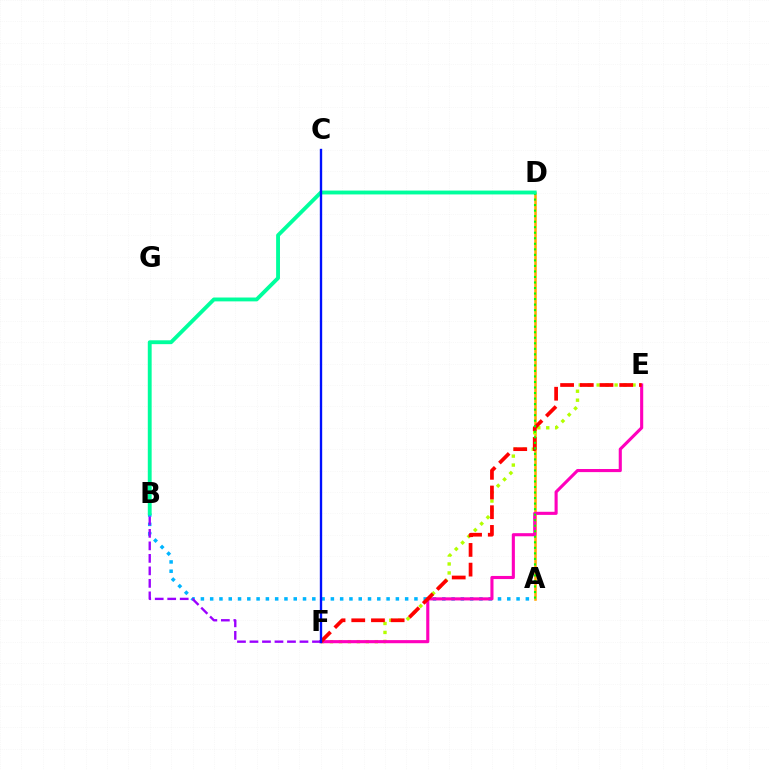{('A', 'D'): [{'color': '#ffa500', 'line_style': 'solid', 'thickness': 1.83}, {'color': '#08ff00', 'line_style': 'dotted', 'thickness': 1.5}], ('E', 'F'): [{'color': '#b3ff00', 'line_style': 'dotted', 'thickness': 2.44}, {'color': '#ff00bd', 'line_style': 'solid', 'thickness': 2.24}, {'color': '#ff0000', 'line_style': 'dashed', 'thickness': 2.68}], ('A', 'B'): [{'color': '#00b5ff', 'line_style': 'dotted', 'thickness': 2.52}], ('B', 'F'): [{'color': '#9b00ff', 'line_style': 'dashed', 'thickness': 1.7}], ('B', 'D'): [{'color': '#00ff9d', 'line_style': 'solid', 'thickness': 2.78}], ('C', 'F'): [{'color': '#0010ff', 'line_style': 'solid', 'thickness': 1.7}]}